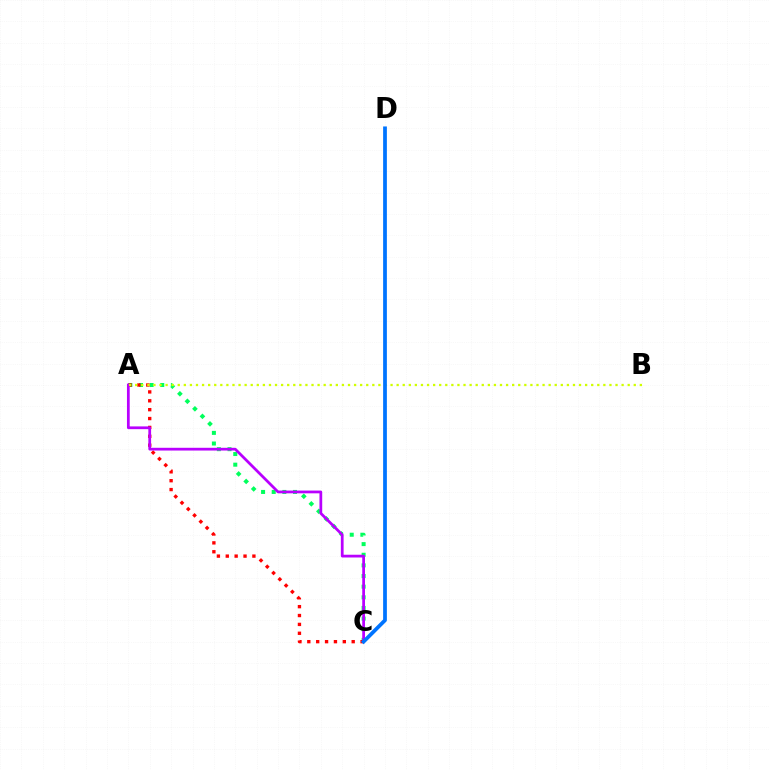{('A', 'C'): [{'color': '#00ff5c', 'line_style': 'dotted', 'thickness': 2.89}, {'color': '#ff0000', 'line_style': 'dotted', 'thickness': 2.41}, {'color': '#b900ff', 'line_style': 'solid', 'thickness': 1.98}], ('A', 'B'): [{'color': '#d1ff00', 'line_style': 'dotted', 'thickness': 1.65}], ('C', 'D'): [{'color': '#0074ff', 'line_style': 'solid', 'thickness': 2.7}]}